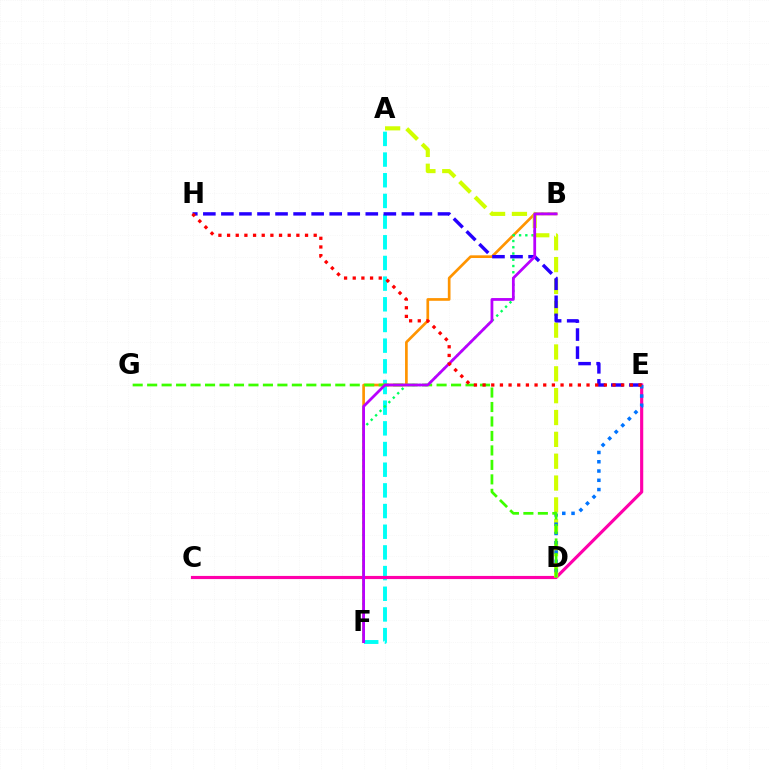{('A', 'F'): [{'color': '#00fff6', 'line_style': 'dashed', 'thickness': 2.81}], ('B', 'F'): [{'color': '#ff9400', 'line_style': 'solid', 'thickness': 1.93}, {'color': '#00ff5c', 'line_style': 'dotted', 'thickness': 1.7}, {'color': '#b900ff', 'line_style': 'solid', 'thickness': 2.0}], ('C', 'E'): [{'color': '#ff00ac', 'line_style': 'solid', 'thickness': 2.27}], ('A', 'D'): [{'color': '#d1ff00', 'line_style': 'dashed', 'thickness': 2.97}], ('E', 'H'): [{'color': '#2500ff', 'line_style': 'dashed', 'thickness': 2.45}, {'color': '#ff0000', 'line_style': 'dotted', 'thickness': 2.35}], ('D', 'E'): [{'color': '#0074ff', 'line_style': 'dotted', 'thickness': 2.52}], ('D', 'G'): [{'color': '#3dff00', 'line_style': 'dashed', 'thickness': 1.97}]}